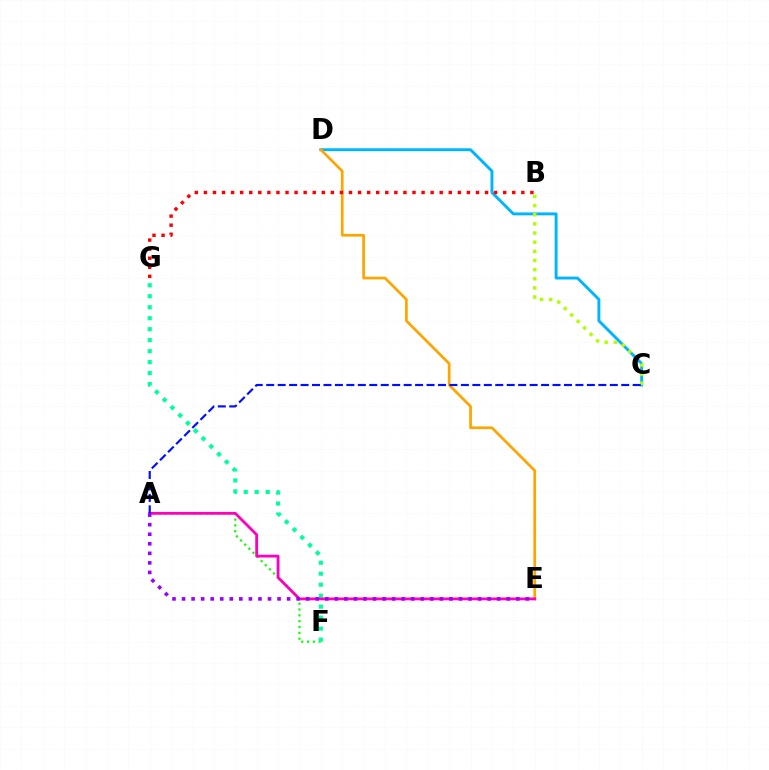{('A', 'F'): [{'color': '#08ff00', 'line_style': 'dotted', 'thickness': 1.58}], ('C', 'D'): [{'color': '#00b5ff', 'line_style': 'solid', 'thickness': 2.1}], ('D', 'E'): [{'color': '#ffa500', 'line_style': 'solid', 'thickness': 1.96}], ('B', 'C'): [{'color': '#b3ff00', 'line_style': 'dotted', 'thickness': 2.49}], ('F', 'G'): [{'color': '#00ff9d', 'line_style': 'dotted', 'thickness': 2.98}], ('A', 'E'): [{'color': '#ff00bd', 'line_style': 'solid', 'thickness': 2.03}, {'color': '#9b00ff', 'line_style': 'dotted', 'thickness': 2.59}], ('B', 'G'): [{'color': '#ff0000', 'line_style': 'dotted', 'thickness': 2.46}], ('A', 'C'): [{'color': '#0010ff', 'line_style': 'dashed', 'thickness': 1.56}]}